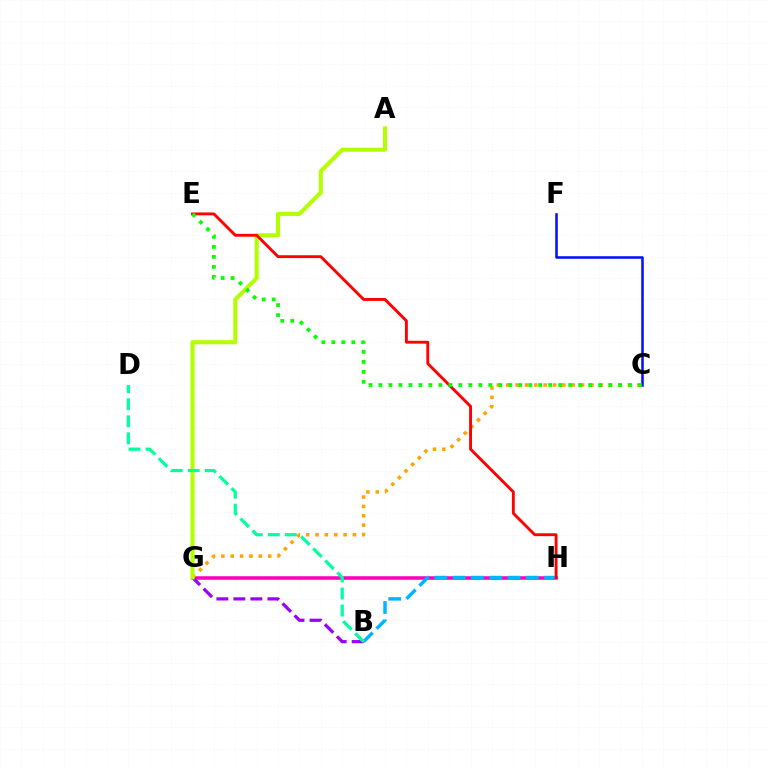{('G', 'H'): [{'color': '#ff00bd', 'line_style': 'solid', 'thickness': 2.56}], ('B', 'G'): [{'color': '#9b00ff', 'line_style': 'dashed', 'thickness': 2.31}], ('C', 'G'): [{'color': '#ffa500', 'line_style': 'dotted', 'thickness': 2.54}], ('A', 'G'): [{'color': '#b3ff00', 'line_style': 'solid', 'thickness': 2.92}], ('B', 'H'): [{'color': '#00b5ff', 'line_style': 'dashed', 'thickness': 2.49}], ('E', 'H'): [{'color': '#ff0000', 'line_style': 'solid', 'thickness': 2.07}], ('B', 'D'): [{'color': '#00ff9d', 'line_style': 'dashed', 'thickness': 2.31}], ('C', 'F'): [{'color': '#0010ff', 'line_style': 'solid', 'thickness': 1.82}], ('C', 'E'): [{'color': '#08ff00', 'line_style': 'dotted', 'thickness': 2.71}]}